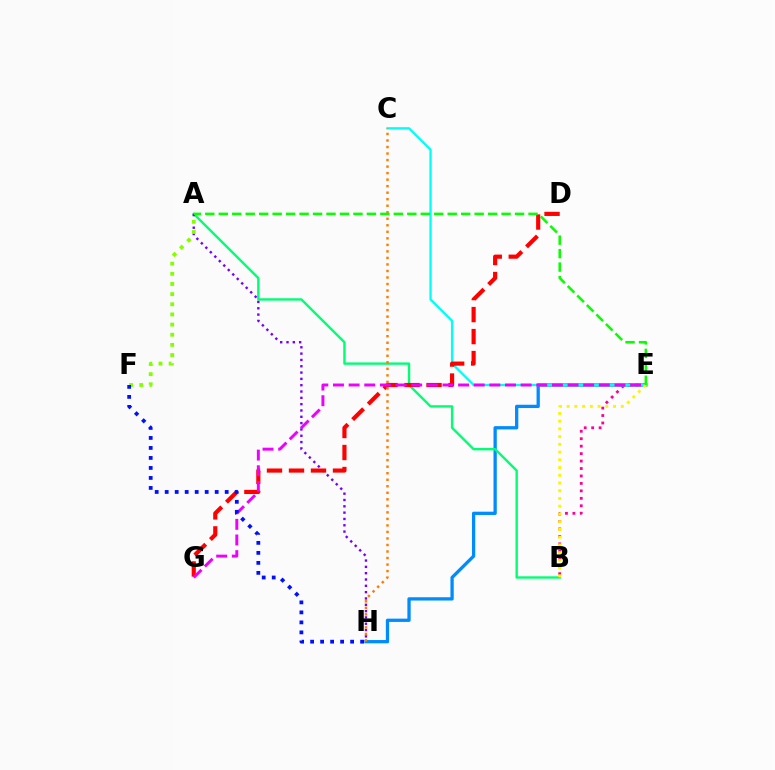{('B', 'E'): [{'color': '#ff0094', 'line_style': 'dotted', 'thickness': 2.02}, {'color': '#fcf500', 'line_style': 'dotted', 'thickness': 2.1}], ('E', 'H'): [{'color': '#008cff', 'line_style': 'solid', 'thickness': 2.36}], ('C', 'E'): [{'color': '#00fff6', 'line_style': 'solid', 'thickness': 1.67}], ('A', 'B'): [{'color': '#00ff74', 'line_style': 'solid', 'thickness': 1.72}], ('A', 'H'): [{'color': '#7200ff', 'line_style': 'dotted', 'thickness': 1.72}], ('A', 'F'): [{'color': '#84ff00', 'line_style': 'dotted', 'thickness': 2.76}], ('D', 'G'): [{'color': '#ff0000', 'line_style': 'dashed', 'thickness': 2.99}], ('E', 'G'): [{'color': '#ee00ff', 'line_style': 'dashed', 'thickness': 2.12}], ('F', 'H'): [{'color': '#0010ff', 'line_style': 'dotted', 'thickness': 2.72}], ('C', 'H'): [{'color': '#ff7c00', 'line_style': 'dotted', 'thickness': 1.77}], ('A', 'E'): [{'color': '#08ff00', 'line_style': 'dashed', 'thickness': 1.83}]}